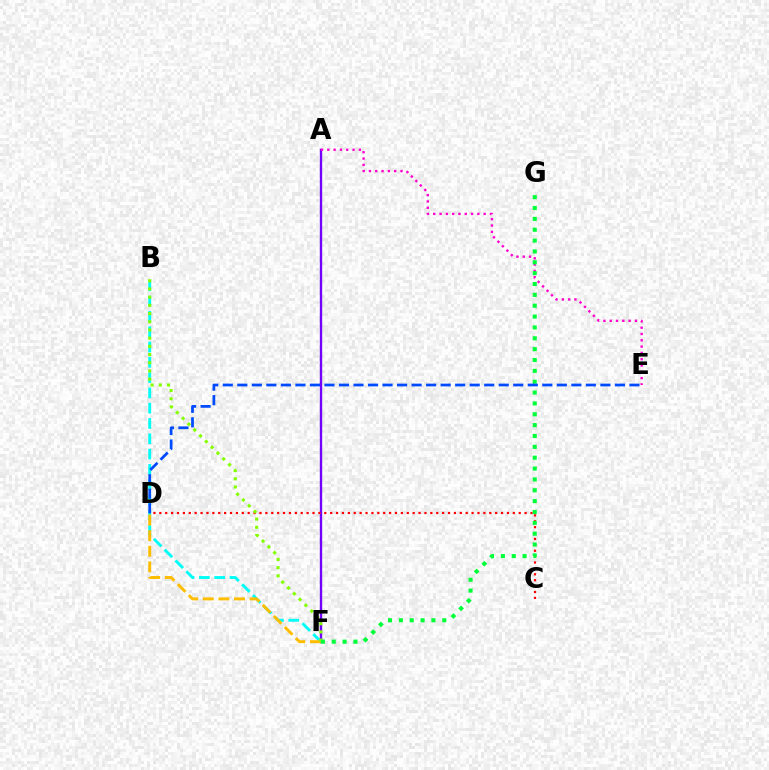{('A', 'F'): [{'color': '#7200ff', 'line_style': 'solid', 'thickness': 1.7}], ('B', 'F'): [{'color': '#00fff6', 'line_style': 'dashed', 'thickness': 2.08}, {'color': '#84ff00', 'line_style': 'dotted', 'thickness': 2.23}], ('A', 'E'): [{'color': '#ff00cf', 'line_style': 'dotted', 'thickness': 1.71}], ('C', 'D'): [{'color': '#ff0000', 'line_style': 'dotted', 'thickness': 1.6}], ('D', 'F'): [{'color': '#ffbd00', 'line_style': 'dashed', 'thickness': 2.12}], ('F', 'G'): [{'color': '#00ff39', 'line_style': 'dotted', 'thickness': 2.95}], ('D', 'E'): [{'color': '#004bff', 'line_style': 'dashed', 'thickness': 1.97}]}